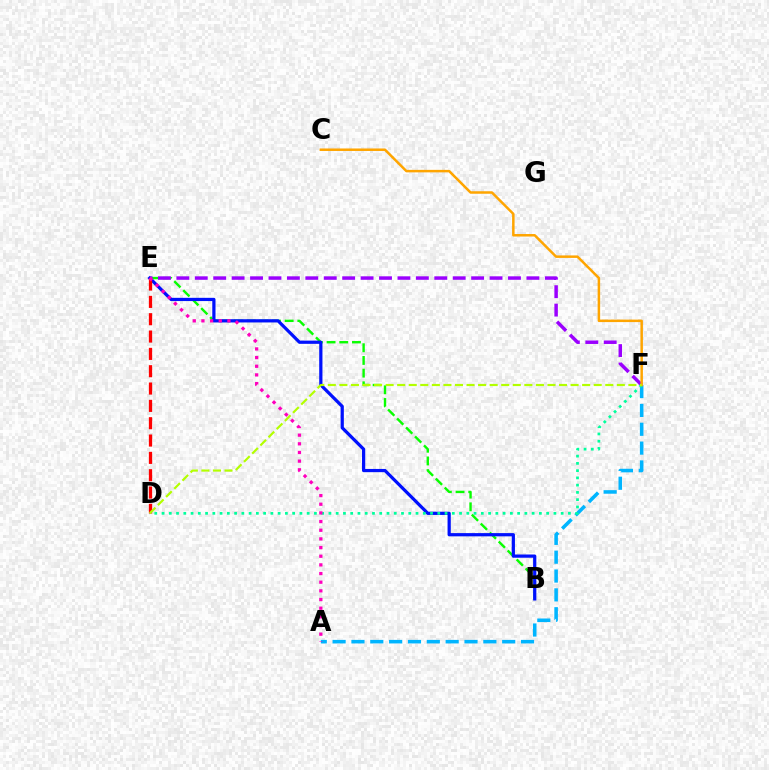{('B', 'E'): [{'color': '#08ff00', 'line_style': 'dashed', 'thickness': 1.72}, {'color': '#0010ff', 'line_style': 'solid', 'thickness': 2.32}], ('A', 'F'): [{'color': '#00b5ff', 'line_style': 'dashed', 'thickness': 2.56}], ('E', 'F'): [{'color': '#9b00ff', 'line_style': 'dashed', 'thickness': 2.5}], ('D', 'F'): [{'color': '#00ff9d', 'line_style': 'dotted', 'thickness': 1.97}, {'color': '#b3ff00', 'line_style': 'dashed', 'thickness': 1.57}], ('C', 'F'): [{'color': '#ffa500', 'line_style': 'solid', 'thickness': 1.8}], ('D', 'E'): [{'color': '#ff0000', 'line_style': 'dashed', 'thickness': 2.35}], ('A', 'E'): [{'color': '#ff00bd', 'line_style': 'dotted', 'thickness': 2.35}]}